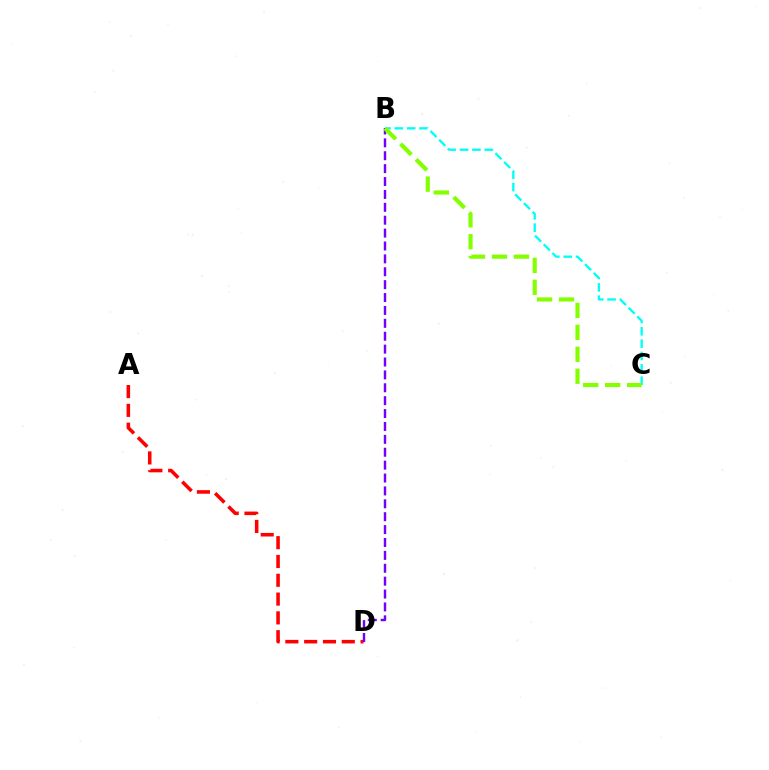{('B', 'C'): [{'color': '#00fff6', 'line_style': 'dashed', 'thickness': 1.68}, {'color': '#84ff00', 'line_style': 'dashed', 'thickness': 2.98}], ('A', 'D'): [{'color': '#ff0000', 'line_style': 'dashed', 'thickness': 2.55}], ('B', 'D'): [{'color': '#7200ff', 'line_style': 'dashed', 'thickness': 1.75}]}